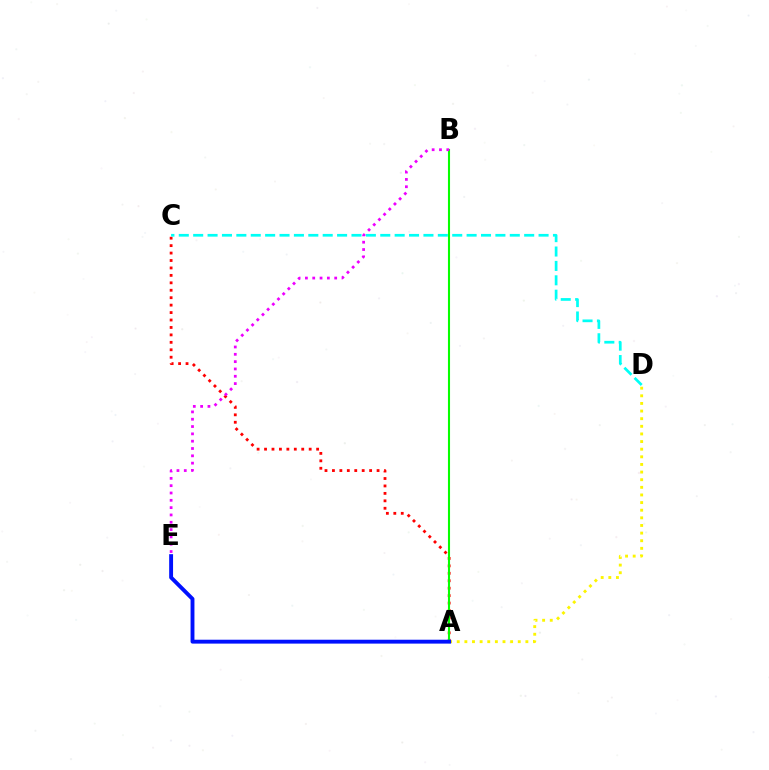{('A', 'C'): [{'color': '#ff0000', 'line_style': 'dotted', 'thickness': 2.02}], ('A', 'D'): [{'color': '#fcf500', 'line_style': 'dotted', 'thickness': 2.07}], ('A', 'B'): [{'color': '#08ff00', 'line_style': 'solid', 'thickness': 1.51}], ('C', 'D'): [{'color': '#00fff6', 'line_style': 'dashed', 'thickness': 1.96}], ('B', 'E'): [{'color': '#ee00ff', 'line_style': 'dotted', 'thickness': 1.99}], ('A', 'E'): [{'color': '#0010ff', 'line_style': 'solid', 'thickness': 2.8}]}